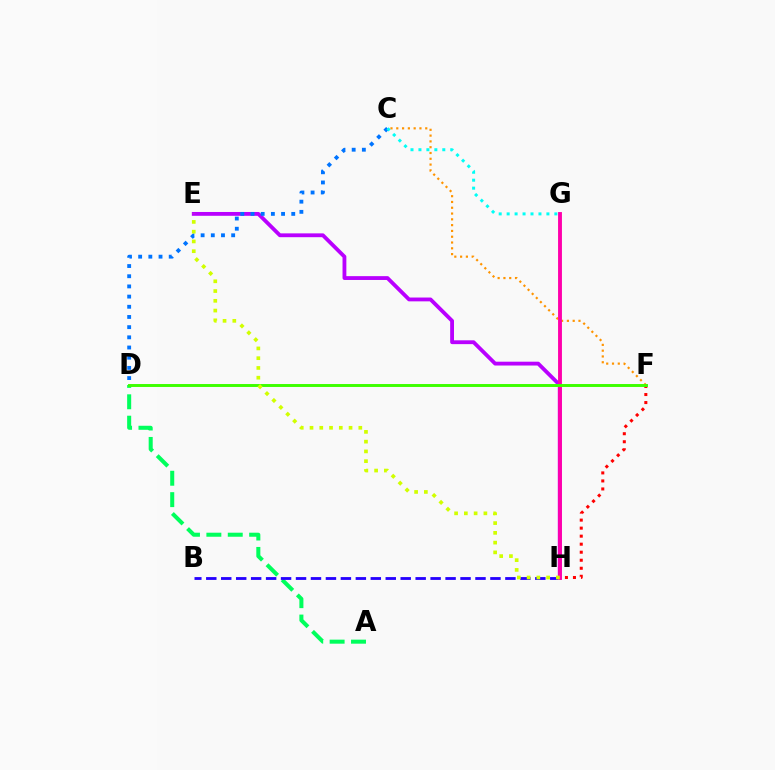{('F', 'H'): [{'color': '#ff0000', 'line_style': 'dotted', 'thickness': 2.18}], ('A', 'D'): [{'color': '#00ff5c', 'line_style': 'dashed', 'thickness': 2.91}], ('C', 'F'): [{'color': '#ff9400', 'line_style': 'dotted', 'thickness': 1.57}], ('B', 'H'): [{'color': '#2500ff', 'line_style': 'dashed', 'thickness': 2.03}], ('E', 'H'): [{'color': '#b900ff', 'line_style': 'solid', 'thickness': 2.75}, {'color': '#d1ff00', 'line_style': 'dotted', 'thickness': 2.65}], ('G', 'H'): [{'color': '#ff00ac', 'line_style': 'solid', 'thickness': 2.79}], ('C', 'D'): [{'color': '#0074ff', 'line_style': 'dotted', 'thickness': 2.77}], ('C', 'G'): [{'color': '#00fff6', 'line_style': 'dotted', 'thickness': 2.16}], ('D', 'F'): [{'color': '#3dff00', 'line_style': 'solid', 'thickness': 2.11}]}